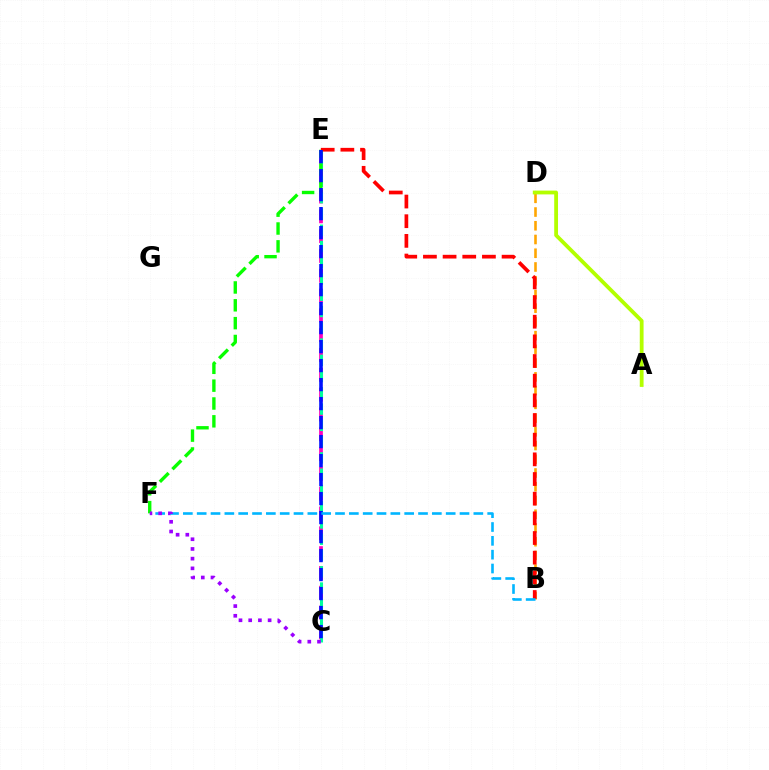{('C', 'E'): [{'color': '#ff00bd', 'line_style': 'dashed', 'thickness': 2.69}, {'color': '#00ff9d', 'line_style': 'dashed', 'thickness': 2.21}, {'color': '#0010ff', 'line_style': 'dashed', 'thickness': 2.58}], ('B', 'D'): [{'color': '#ffa500', 'line_style': 'dashed', 'thickness': 1.87}], ('A', 'D'): [{'color': '#b3ff00', 'line_style': 'solid', 'thickness': 2.74}], ('E', 'F'): [{'color': '#08ff00', 'line_style': 'dashed', 'thickness': 2.42}], ('B', 'E'): [{'color': '#ff0000', 'line_style': 'dashed', 'thickness': 2.67}], ('B', 'F'): [{'color': '#00b5ff', 'line_style': 'dashed', 'thickness': 1.88}], ('C', 'F'): [{'color': '#9b00ff', 'line_style': 'dotted', 'thickness': 2.64}]}